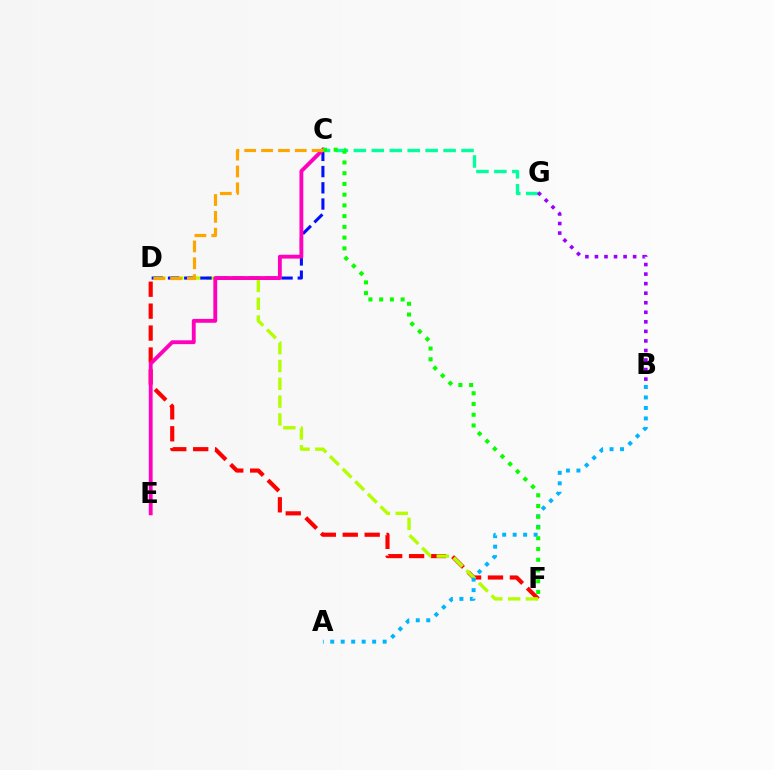{('D', 'F'): [{'color': '#ff0000', 'line_style': 'dashed', 'thickness': 2.98}, {'color': '#b3ff00', 'line_style': 'dashed', 'thickness': 2.42}], ('C', 'D'): [{'color': '#0010ff', 'line_style': 'dashed', 'thickness': 2.2}, {'color': '#ffa500', 'line_style': 'dashed', 'thickness': 2.29}], ('C', 'E'): [{'color': '#ff00bd', 'line_style': 'solid', 'thickness': 2.77}], ('A', 'B'): [{'color': '#00b5ff', 'line_style': 'dotted', 'thickness': 2.85}], ('C', 'G'): [{'color': '#00ff9d', 'line_style': 'dashed', 'thickness': 2.44}], ('C', 'F'): [{'color': '#08ff00', 'line_style': 'dotted', 'thickness': 2.92}], ('B', 'G'): [{'color': '#9b00ff', 'line_style': 'dotted', 'thickness': 2.59}]}